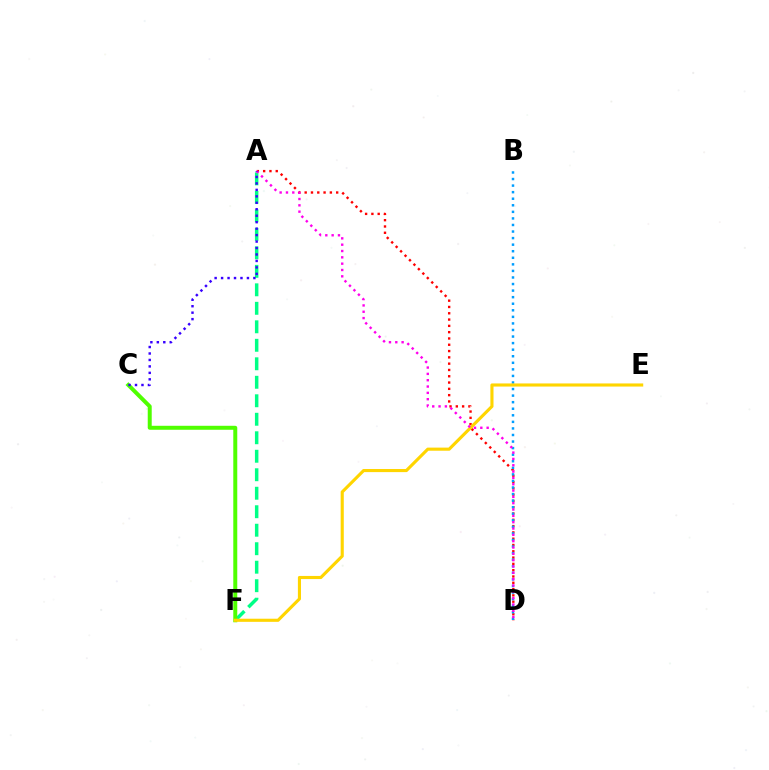{('A', 'D'): [{'color': '#ff0000', 'line_style': 'dotted', 'thickness': 1.71}, {'color': '#ff00ed', 'line_style': 'dotted', 'thickness': 1.72}], ('B', 'D'): [{'color': '#009eff', 'line_style': 'dotted', 'thickness': 1.78}], ('A', 'F'): [{'color': '#00ff86', 'line_style': 'dashed', 'thickness': 2.51}], ('C', 'F'): [{'color': '#4fff00', 'line_style': 'solid', 'thickness': 2.86}], ('E', 'F'): [{'color': '#ffd500', 'line_style': 'solid', 'thickness': 2.24}], ('A', 'C'): [{'color': '#3700ff', 'line_style': 'dotted', 'thickness': 1.76}]}